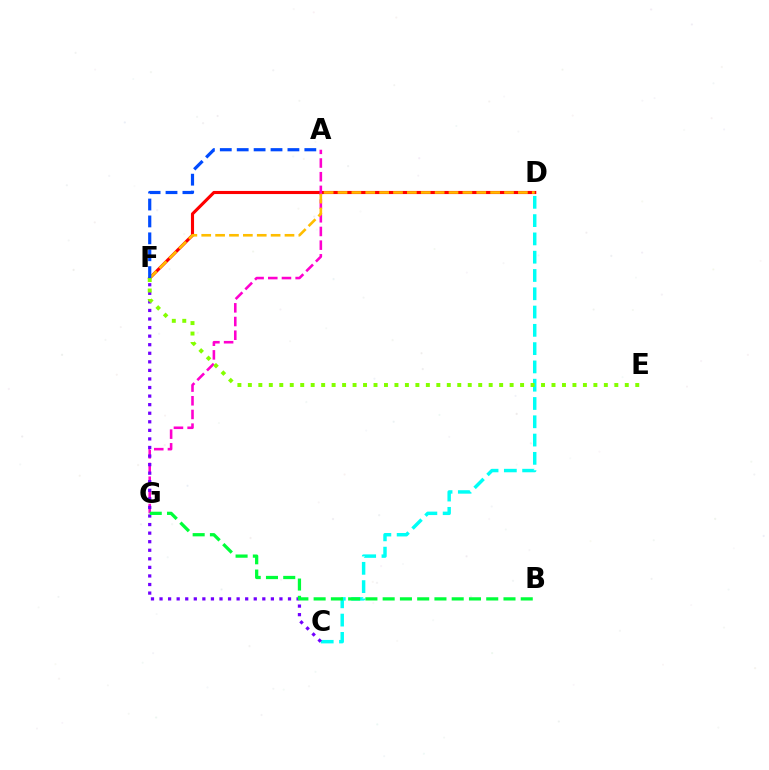{('D', 'F'): [{'color': '#ff0000', 'line_style': 'solid', 'thickness': 2.24}, {'color': '#ffbd00', 'line_style': 'dashed', 'thickness': 1.89}], ('A', 'G'): [{'color': '#ff00cf', 'line_style': 'dashed', 'thickness': 1.86}], ('C', 'D'): [{'color': '#00fff6', 'line_style': 'dashed', 'thickness': 2.48}], ('C', 'F'): [{'color': '#7200ff', 'line_style': 'dotted', 'thickness': 2.33}], ('B', 'G'): [{'color': '#00ff39', 'line_style': 'dashed', 'thickness': 2.34}], ('E', 'F'): [{'color': '#84ff00', 'line_style': 'dotted', 'thickness': 2.84}], ('A', 'F'): [{'color': '#004bff', 'line_style': 'dashed', 'thickness': 2.3}]}